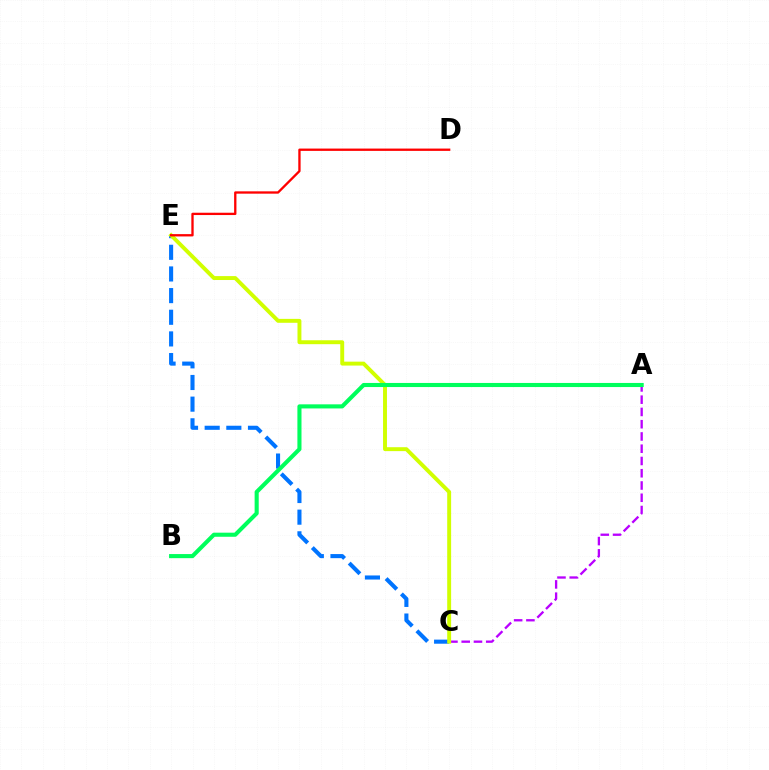{('C', 'E'): [{'color': '#0074ff', 'line_style': 'dashed', 'thickness': 2.94}, {'color': '#d1ff00', 'line_style': 'solid', 'thickness': 2.82}], ('A', 'C'): [{'color': '#b900ff', 'line_style': 'dashed', 'thickness': 1.67}], ('D', 'E'): [{'color': '#ff0000', 'line_style': 'solid', 'thickness': 1.67}], ('A', 'B'): [{'color': '#00ff5c', 'line_style': 'solid', 'thickness': 2.95}]}